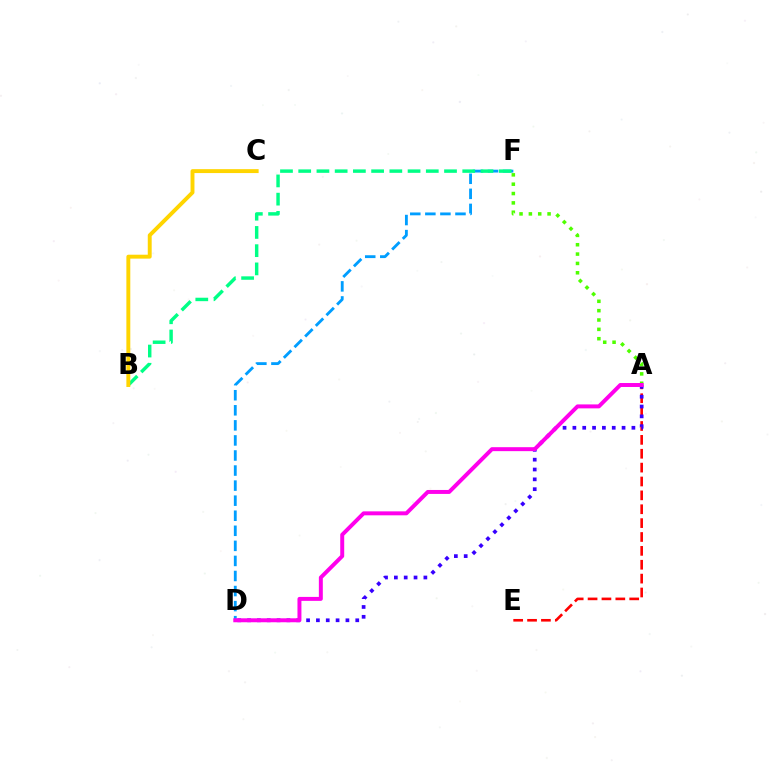{('D', 'F'): [{'color': '#009eff', 'line_style': 'dashed', 'thickness': 2.05}], ('B', 'F'): [{'color': '#00ff86', 'line_style': 'dashed', 'thickness': 2.48}], ('B', 'C'): [{'color': '#ffd500', 'line_style': 'solid', 'thickness': 2.82}], ('A', 'E'): [{'color': '#ff0000', 'line_style': 'dashed', 'thickness': 1.88}], ('A', 'F'): [{'color': '#4fff00', 'line_style': 'dotted', 'thickness': 2.54}], ('A', 'D'): [{'color': '#3700ff', 'line_style': 'dotted', 'thickness': 2.67}, {'color': '#ff00ed', 'line_style': 'solid', 'thickness': 2.85}]}